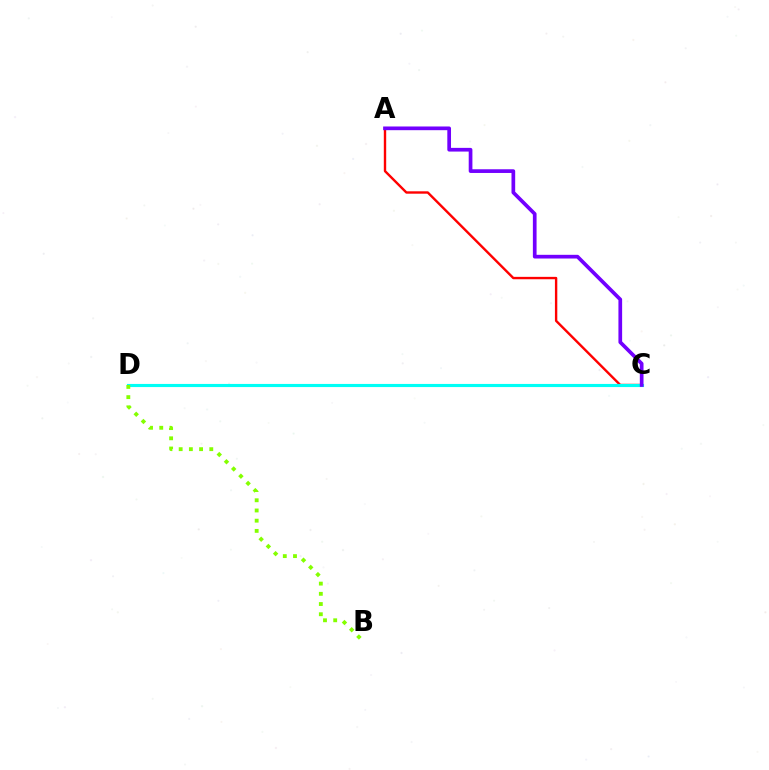{('A', 'C'): [{'color': '#ff0000', 'line_style': 'solid', 'thickness': 1.72}, {'color': '#7200ff', 'line_style': 'solid', 'thickness': 2.66}], ('C', 'D'): [{'color': '#00fff6', 'line_style': 'solid', 'thickness': 2.26}], ('B', 'D'): [{'color': '#84ff00', 'line_style': 'dotted', 'thickness': 2.77}]}